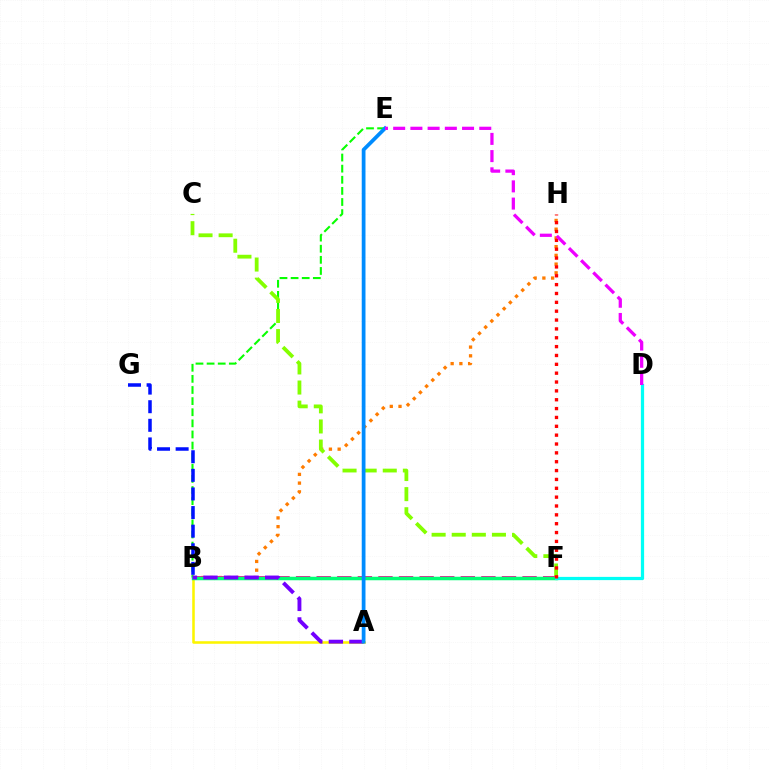{('B', 'H'): [{'color': '#ff7c00', 'line_style': 'dotted', 'thickness': 2.37}], ('B', 'E'): [{'color': '#08ff00', 'line_style': 'dashed', 'thickness': 1.51}], ('C', 'F'): [{'color': '#84ff00', 'line_style': 'dashed', 'thickness': 2.73}], ('B', 'G'): [{'color': '#0010ff', 'line_style': 'dashed', 'thickness': 2.53}], ('A', 'B'): [{'color': '#fcf500', 'line_style': 'solid', 'thickness': 1.84}, {'color': '#7200ff', 'line_style': 'dashed', 'thickness': 2.79}], ('B', 'F'): [{'color': '#ff0094', 'line_style': 'dashed', 'thickness': 2.8}, {'color': '#00ff74', 'line_style': 'solid', 'thickness': 2.52}], ('D', 'F'): [{'color': '#00fff6', 'line_style': 'solid', 'thickness': 2.32}], ('A', 'E'): [{'color': '#008cff', 'line_style': 'solid', 'thickness': 2.7}], ('F', 'H'): [{'color': '#ff0000', 'line_style': 'dotted', 'thickness': 2.41}], ('D', 'E'): [{'color': '#ee00ff', 'line_style': 'dashed', 'thickness': 2.34}]}